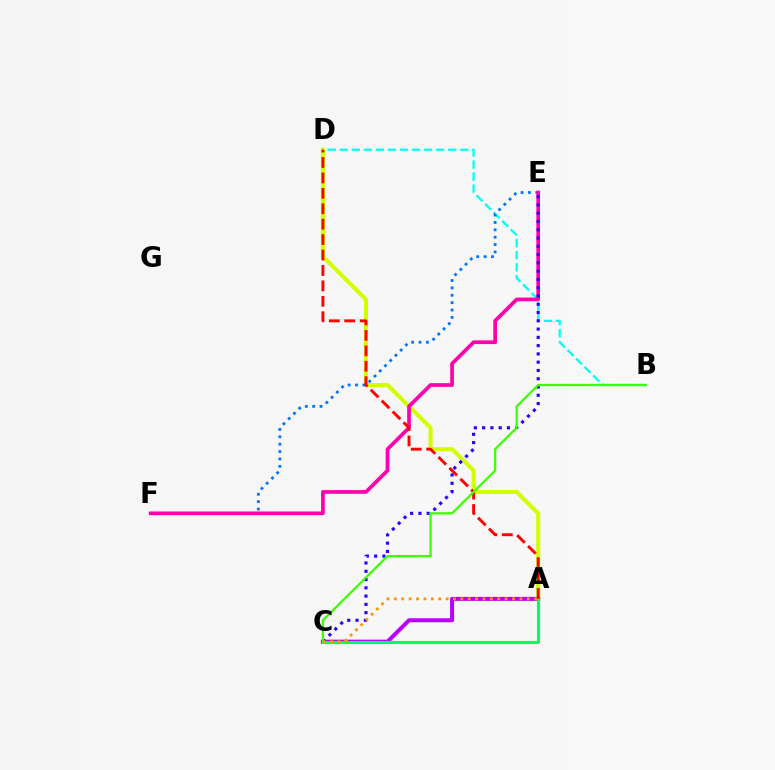{('B', 'D'): [{'color': '#00fff6', 'line_style': 'dashed', 'thickness': 1.64}], ('A', 'D'): [{'color': '#d1ff00', 'line_style': 'solid', 'thickness': 2.95}, {'color': '#ff0000', 'line_style': 'dashed', 'thickness': 2.1}], ('A', 'C'): [{'color': '#b900ff', 'line_style': 'solid', 'thickness': 2.88}, {'color': '#00ff5c', 'line_style': 'solid', 'thickness': 2.25}, {'color': '#ff9400', 'line_style': 'dotted', 'thickness': 2.01}], ('E', 'F'): [{'color': '#0074ff', 'line_style': 'dotted', 'thickness': 2.01}, {'color': '#ff00ac', 'line_style': 'solid', 'thickness': 2.67}], ('C', 'E'): [{'color': '#2500ff', 'line_style': 'dotted', 'thickness': 2.25}], ('B', 'C'): [{'color': '#3dff00', 'line_style': 'solid', 'thickness': 1.61}]}